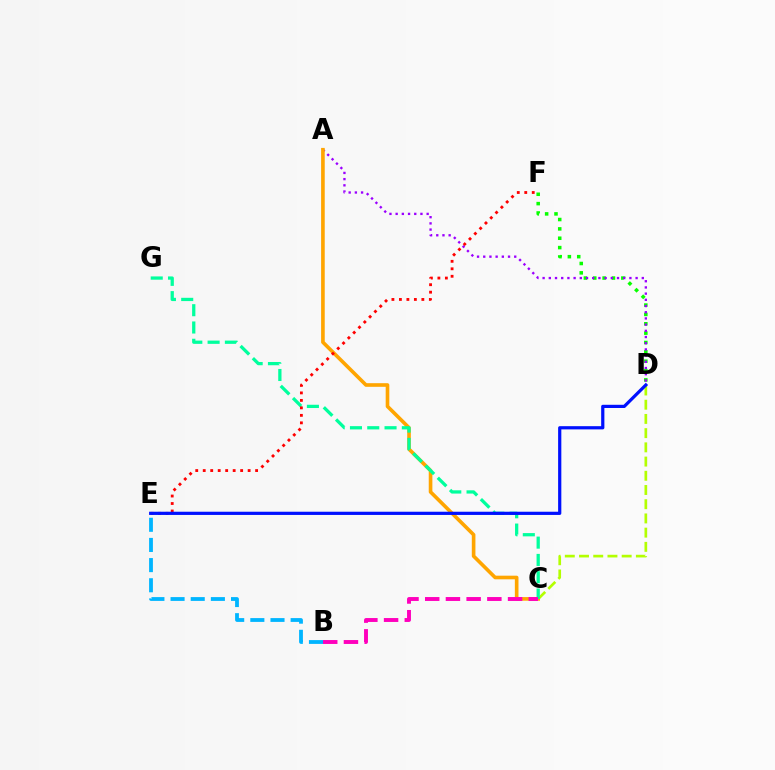{('C', 'D'): [{'color': '#b3ff00', 'line_style': 'dashed', 'thickness': 1.93}], ('D', 'F'): [{'color': '#08ff00', 'line_style': 'dotted', 'thickness': 2.54}], ('A', 'D'): [{'color': '#9b00ff', 'line_style': 'dotted', 'thickness': 1.68}], ('A', 'C'): [{'color': '#ffa500', 'line_style': 'solid', 'thickness': 2.62}], ('B', 'E'): [{'color': '#00b5ff', 'line_style': 'dashed', 'thickness': 2.74}], ('C', 'G'): [{'color': '#00ff9d', 'line_style': 'dashed', 'thickness': 2.35}], ('E', 'F'): [{'color': '#ff0000', 'line_style': 'dotted', 'thickness': 2.03}], ('D', 'E'): [{'color': '#0010ff', 'line_style': 'solid', 'thickness': 2.31}], ('B', 'C'): [{'color': '#ff00bd', 'line_style': 'dashed', 'thickness': 2.81}]}